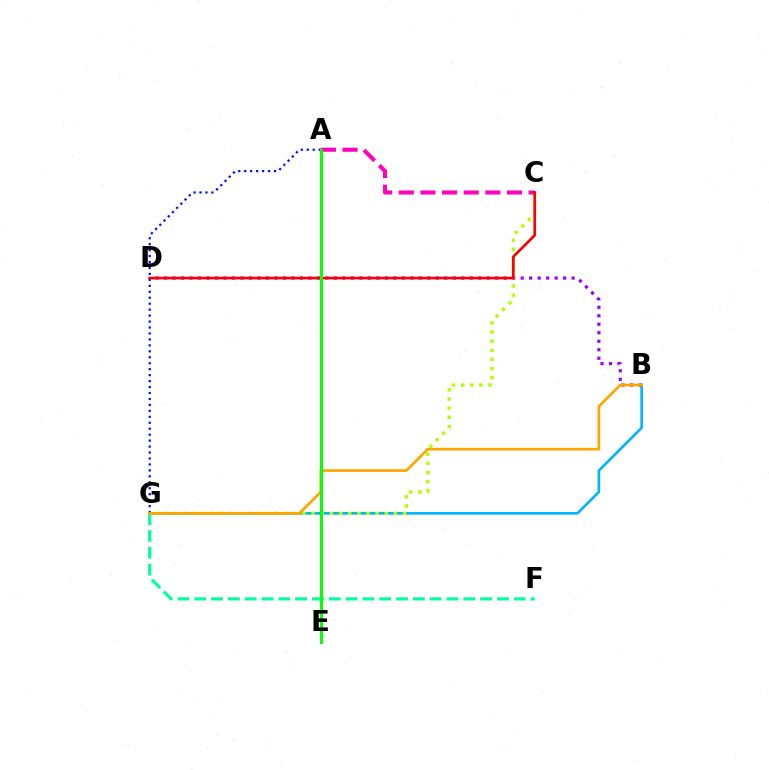{('F', 'G'): [{'color': '#00ff9d', 'line_style': 'dashed', 'thickness': 2.28}], ('B', 'G'): [{'color': '#00b5ff', 'line_style': 'solid', 'thickness': 1.9}, {'color': '#ffa500', 'line_style': 'solid', 'thickness': 1.95}], ('B', 'D'): [{'color': '#9b00ff', 'line_style': 'dotted', 'thickness': 2.31}], ('C', 'G'): [{'color': '#b3ff00', 'line_style': 'dotted', 'thickness': 2.49}], ('A', 'G'): [{'color': '#0010ff', 'line_style': 'dotted', 'thickness': 1.62}], ('A', 'C'): [{'color': '#ff00bd', 'line_style': 'dashed', 'thickness': 2.94}], ('C', 'D'): [{'color': '#ff0000', 'line_style': 'solid', 'thickness': 1.92}], ('A', 'E'): [{'color': '#08ff00', 'line_style': 'solid', 'thickness': 2.19}]}